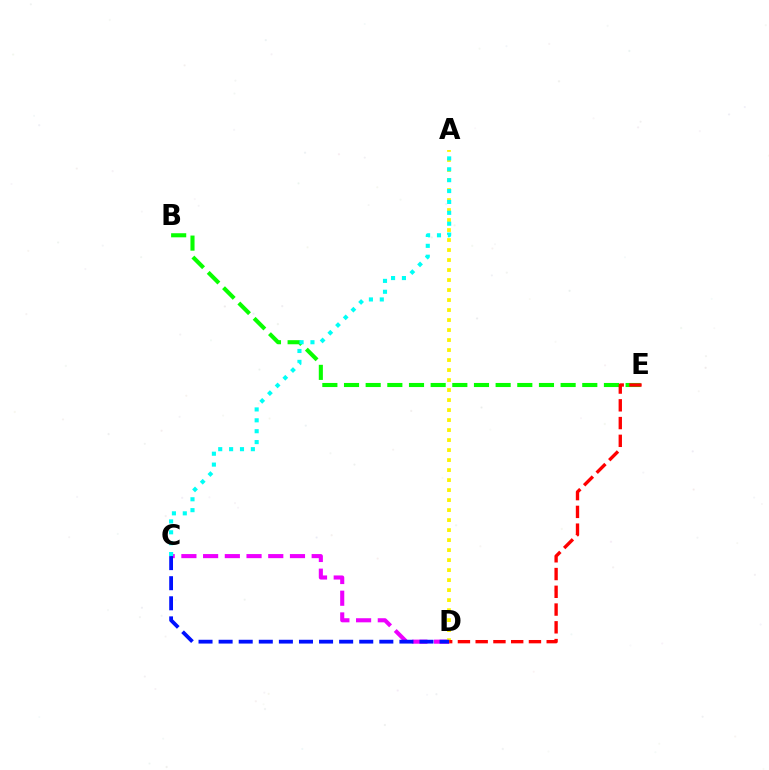{('C', 'D'): [{'color': '#ee00ff', 'line_style': 'dashed', 'thickness': 2.95}, {'color': '#0010ff', 'line_style': 'dashed', 'thickness': 2.73}], ('B', 'E'): [{'color': '#08ff00', 'line_style': 'dashed', 'thickness': 2.94}], ('A', 'D'): [{'color': '#fcf500', 'line_style': 'dotted', 'thickness': 2.72}], ('A', 'C'): [{'color': '#00fff6', 'line_style': 'dotted', 'thickness': 2.96}], ('D', 'E'): [{'color': '#ff0000', 'line_style': 'dashed', 'thickness': 2.41}]}